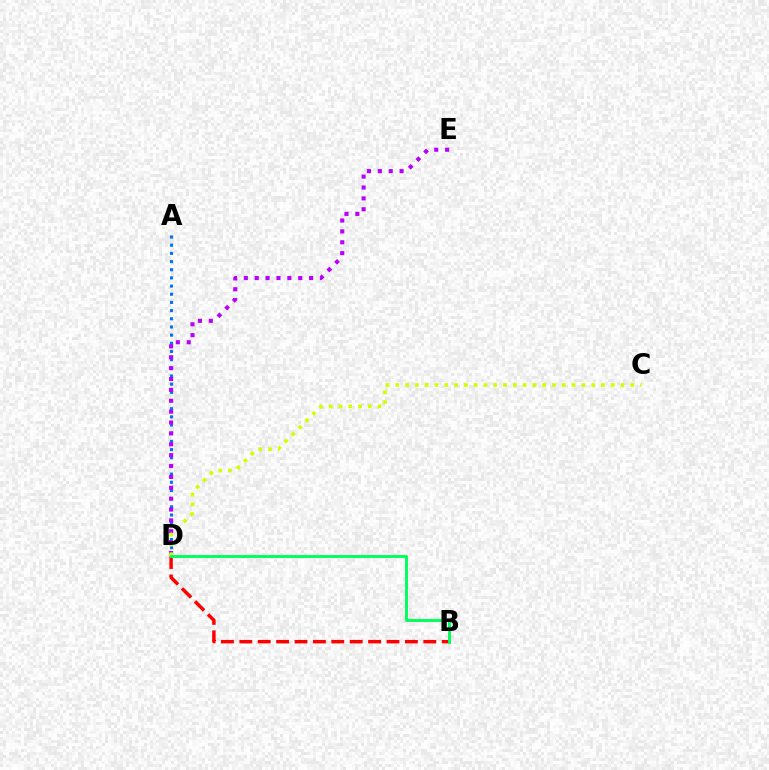{('B', 'D'): [{'color': '#ff0000', 'line_style': 'dashed', 'thickness': 2.5}, {'color': '#00ff5c', 'line_style': 'solid', 'thickness': 2.11}], ('A', 'D'): [{'color': '#0074ff', 'line_style': 'dotted', 'thickness': 2.22}], ('D', 'E'): [{'color': '#b900ff', 'line_style': 'dotted', 'thickness': 2.96}], ('C', 'D'): [{'color': '#d1ff00', 'line_style': 'dotted', 'thickness': 2.66}]}